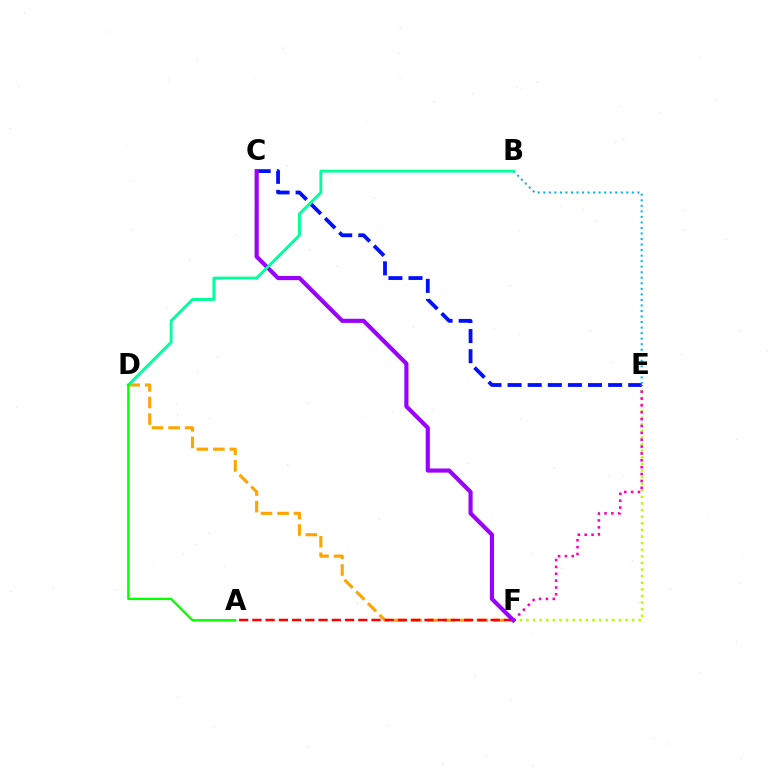{('E', 'F'): [{'color': '#b3ff00', 'line_style': 'dotted', 'thickness': 1.79}, {'color': '#ff00bd', 'line_style': 'dotted', 'thickness': 1.86}], ('C', 'E'): [{'color': '#0010ff', 'line_style': 'dashed', 'thickness': 2.73}], ('B', 'E'): [{'color': '#00b5ff', 'line_style': 'dotted', 'thickness': 1.5}], ('D', 'F'): [{'color': '#ffa500', 'line_style': 'dashed', 'thickness': 2.25}], ('A', 'F'): [{'color': '#ff0000', 'line_style': 'dashed', 'thickness': 1.8}], ('C', 'F'): [{'color': '#9b00ff', 'line_style': 'solid', 'thickness': 2.97}], ('B', 'D'): [{'color': '#00ff9d', 'line_style': 'solid', 'thickness': 2.07}], ('A', 'D'): [{'color': '#08ff00', 'line_style': 'solid', 'thickness': 1.7}]}